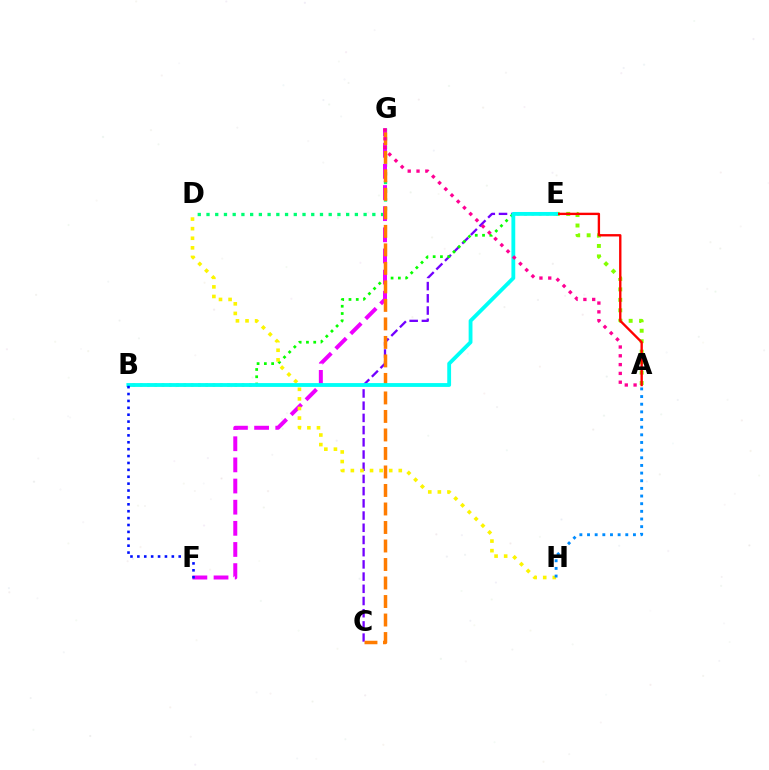{('A', 'E'): [{'color': '#84ff00', 'line_style': 'dotted', 'thickness': 2.84}, {'color': '#ff0000', 'line_style': 'solid', 'thickness': 1.7}], ('C', 'E'): [{'color': '#7200ff', 'line_style': 'dashed', 'thickness': 1.66}], ('D', 'G'): [{'color': '#00ff74', 'line_style': 'dotted', 'thickness': 2.37}], ('B', 'E'): [{'color': '#08ff00', 'line_style': 'dotted', 'thickness': 1.98}, {'color': '#00fff6', 'line_style': 'solid', 'thickness': 2.76}], ('F', 'G'): [{'color': '#ee00ff', 'line_style': 'dashed', 'thickness': 2.87}], ('D', 'H'): [{'color': '#fcf500', 'line_style': 'dotted', 'thickness': 2.6}], ('A', 'H'): [{'color': '#008cff', 'line_style': 'dotted', 'thickness': 2.08}], ('C', 'G'): [{'color': '#ff7c00', 'line_style': 'dashed', 'thickness': 2.51}], ('B', 'F'): [{'color': '#0010ff', 'line_style': 'dotted', 'thickness': 1.87}], ('A', 'G'): [{'color': '#ff0094', 'line_style': 'dotted', 'thickness': 2.39}]}